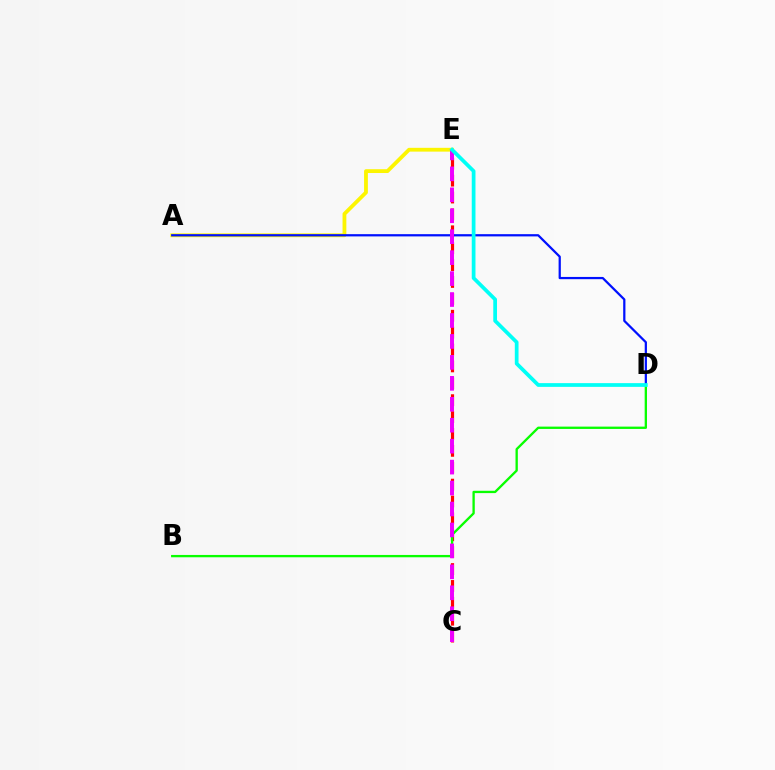{('A', 'E'): [{'color': '#fcf500', 'line_style': 'solid', 'thickness': 2.74}], ('C', 'E'): [{'color': '#ff0000', 'line_style': 'dashed', 'thickness': 2.29}, {'color': '#ee00ff', 'line_style': 'dashed', 'thickness': 2.85}], ('A', 'D'): [{'color': '#0010ff', 'line_style': 'solid', 'thickness': 1.61}], ('B', 'D'): [{'color': '#08ff00', 'line_style': 'solid', 'thickness': 1.67}], ('D', 'E'): [{'color': '#00fff6', 'line_style': 'solid', 'thickness': 2.69}]}